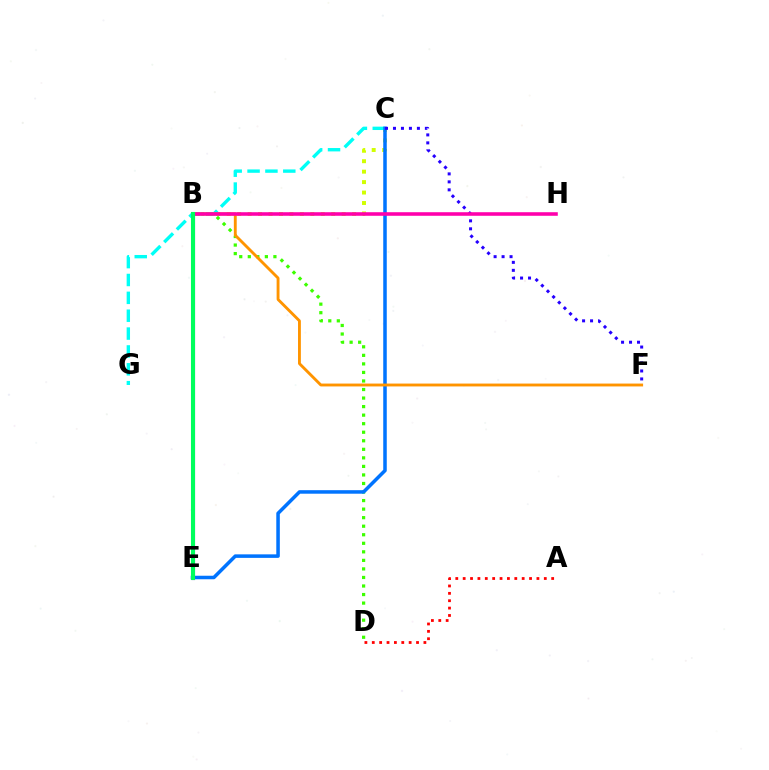{('A', 'D'): [{'color': '#ff0000', 'line_style': 'dotted', 'thickness': 2.0}], ('B', 'D'): [{'color': '#3dff00', 'line_style': 'dotted', 'thickness': 2.32}], ('B', 'E'): [{'color': '#b900ff', 'line_style': 'solid', 'thickness': 2.24}, {'color': '#00ff5c', 'line_style': 'solid', 'thickness': 2.95}], ('B', 'C'): [{'color': '#d1ff00', 'line_style': 'dotted', 'thickness': 2.84}], ('C', 'G'): [{'color': '#00fff6', 'line_style': 'dashed', 'thickness': 2.43}], ('C', 'E'): [{'color': '#0074ff', 'line_style': 'solid', 'thickness': 2.54}], ('C', 'F'): [{'color': '#2500ff', 'line_style': 'dotted', 'thickness': 2.17}], ('B', 'F'): [{'color': '#ff9400', 'line_style': 'solid', 'thickness': 2.06}], ('B', 'H'): [{'color': '#ff00ac', 'line_style': 'solid', 'thickness': 2.57}]}